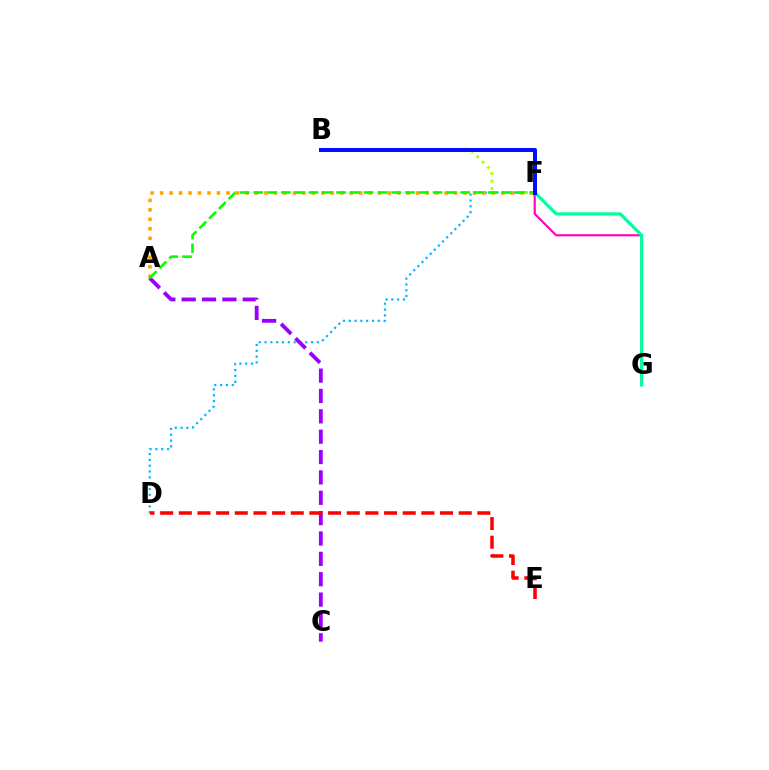{('D', 'F'): [{'color': '#00b5ff', 'line_style': 'dotted', 'thickness': 1.58}], ('F', 'G'): [{'color': '#ff00bd', 'line_style': 'solid', 'thickness': 1.54}, {'color': '#00ff9d', 'line_style': 'solid', 'thickness': 2.26}], ('B', 'F'): [{'color': '#b3ff00', 'line_style': 'dotted', 'thickness': 2.05}, {'color': '#0010ff', 'line_style': 'solid', 'thickness': 2.88}], ('A', 'C'): [{'color': '#9b00ff', 'line_style': 'dashed', 'thickness': 2.77}], ('A', 'F'): [{'color': '#ffa500', 'line_style': 'dotted', 'thickness': 2.58}, {'color': '#08ff00', 'line_style': 'dashed', 'thickness': 1.87}], ('D', 'E'): [{'color': '#ff0000', 'line_style': 'dashed', 'thickness': 2.53}]}